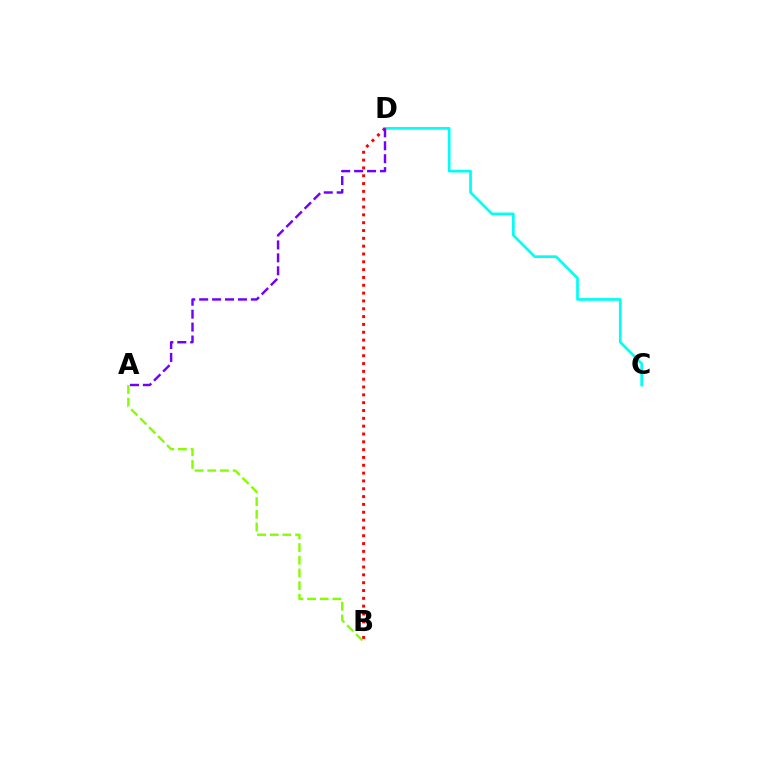{('C', 'D'): [{'color': '#00fff6', 'line_style': 'solid', 'thickness': 1.94}], ('B', 'D'): [{'color': '#ff0000', 'line_style': 'dotted', 'thickness': 2.13}], ('A', 'B'): [{'color': '#84ff00', 'line_style': 'dashed', 'thickness': 1.72}], ('A', 'D'): [{'color': '#7200ff', 'line_style': 'dashed', 'thickness': 1.76}]}